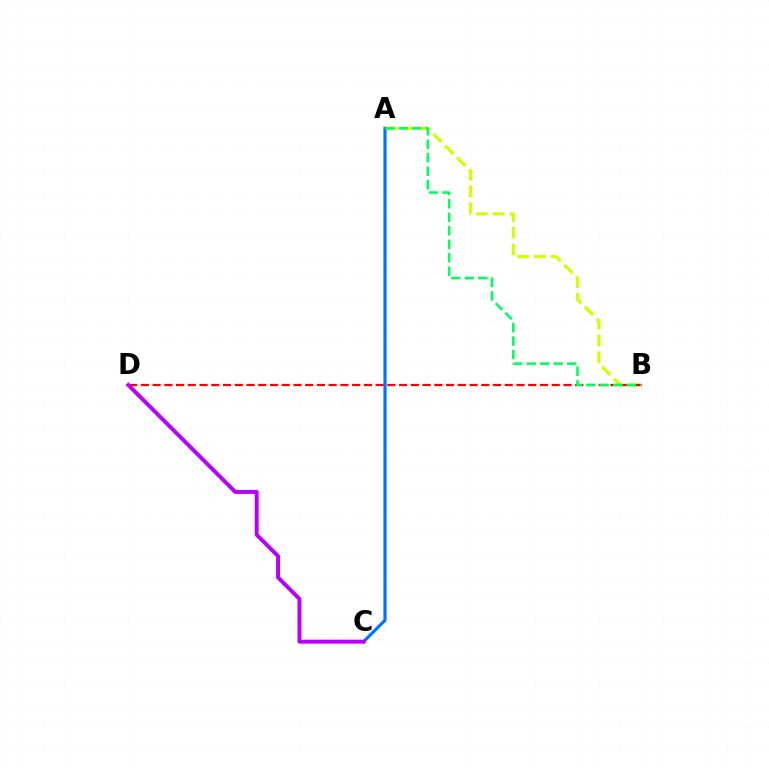{('A', 'B'): [{'color': '#d1ff00', 'line_style': 'dashed', 'thickness': 2.28}, {'color': '#00ff5c', 'line_style': 'dashed', 'thickness': 1.83}], ('B', 'D'): [{'color': '#ff0000', 'line_style': 'dashed', 'thickness': 1.59}], ('A', 'C'): [{'color': '#0074ff', 'line_style': 'solid', 'thickness': 2.3}], ('C', 'D'): [{'color': '#b900ff', 'line_style': 'solid', 'thickness': 2.85}]}